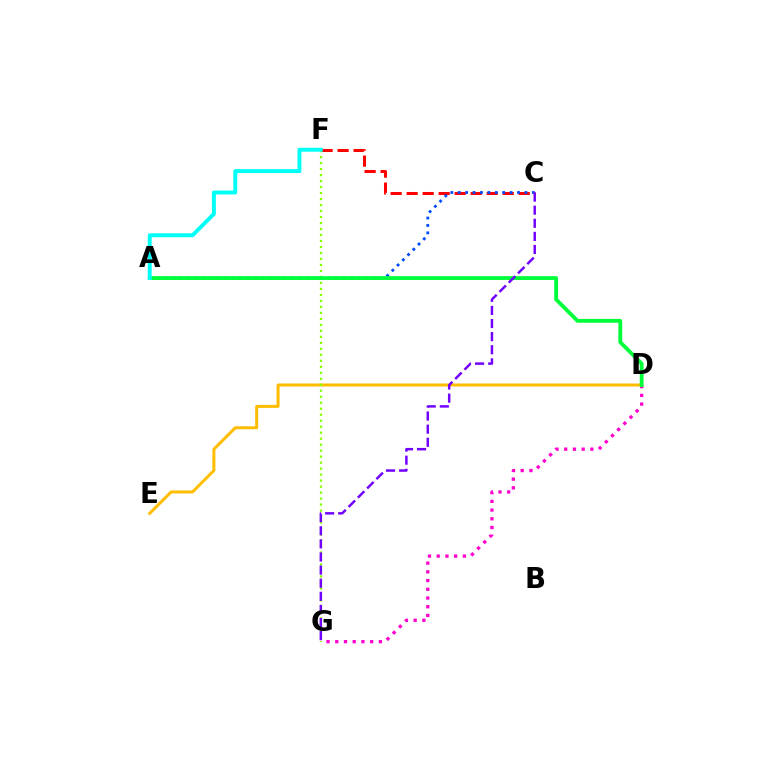{('D', 'E'): [{'color': '#ffbd00', 'line_style': 'solid', 'thickness': 2.16}], ('D', 'G'): [{'color': '#ff00cf', 'line_style': 'dotted', 'thickness': 2.37}], ('F', 'G'): [{'color': '#84ff00', 'line_style': 'dotted', 'thickness': 1.63}], ('C', 'F'): [{'color': '#ff0000', 'line_style': 'dashed', 'thickness': 2.17}], ('A', 'C'): [{'color': '#004bff', 'line_style': 'dotted', 'thickness': 2.01}], ('A', 'D'): [{'color': '#00ff39', 'line_style': 'solid', 'thickness': 2.75}], ('C', 'G'): [{'color': '#7200ff', 'line_style': 'dashed', 'thickness': 1.78}], ('A', 'F'): [{'color': '#00fff6', 'line_style': 'solid', 'thickness': 2.82}]}